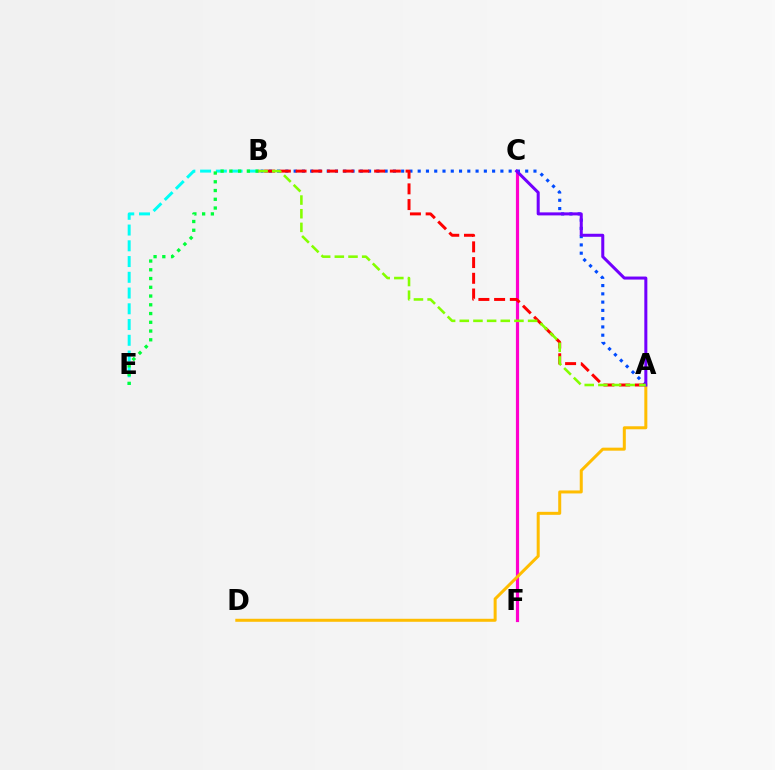{('B', 'E'): [{'color': '#00fff6', 'line_style': 'dashed', 'thickness': 2.14}, {'color': '#00ff39', 'line_style': 'dotted', 'thickness': 2.38}], ('C', 'F'): [{'color': '#ff00cf', 'line_style': 'solid', 'thickness': 2.29}], ('A', 'B'): [{'color': '#004bff', 'line_style': 'dotted', 'thickness': 2.25}, {'color': '#ff0000', 'line_style': 'dashed', 'thickness': 2.13}, {'color': '#84ff00', 'line_style': 'dashed', 'thickness': 1.86}], ('A', 'D'): [{'color': '#ffbd00', 'line_style': 'solid', 'thickness': 2.17}], ('A', 'C'): [{'color': '#7200ff', 'line_style': 'solid', 'thickness': 2.18}]}